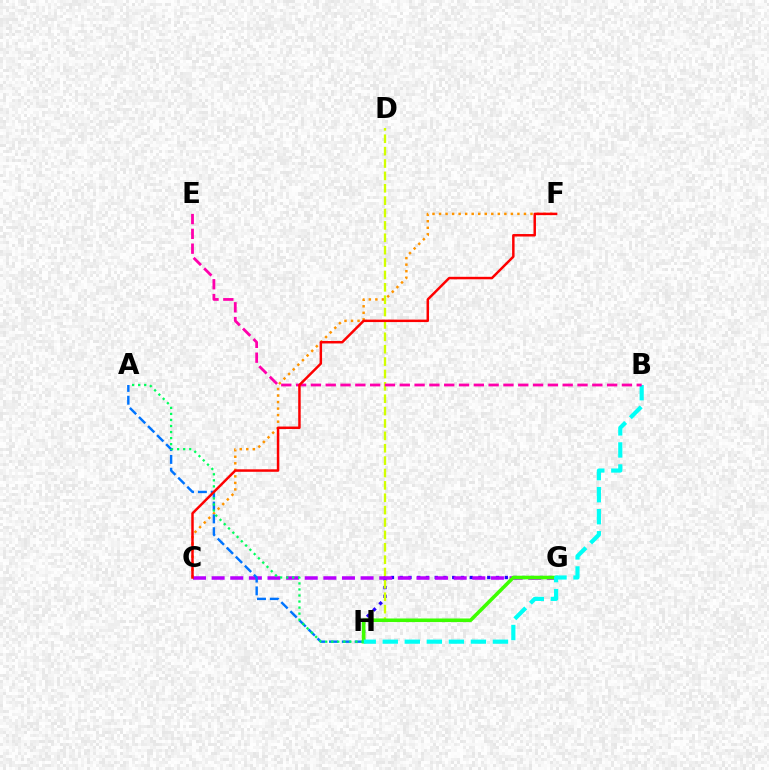{('C', 'F'): [{'color': '#ff9400', 'line_style': 'dotted', 'thickness': 1.78}, {'color': '#ff0000', 'line_style': 'solid', 'thickness': 1.78}], ('G', 'H'): [{'color': '#2500ff', 'line_style': 'dotted', 'thickness': 2.38}, {'color': '#3dff00', 'line_style': 'solid', 'thickness': 2.58}], ('D', 'H'): [{'color': '#d1ff00', 'line_style': 'dashed', 'thickness': 1.68}], ('C', 'G'): [{'color': '#b900ff', 'line_style': 'dashed', 'thickness': 2.53}], ('A', 'H'): [{'color': '#0074ff', 'line_style': 'dashed', 'thickness': 1.74}, {'color': '#00ff5c', 'line_style': 'dotted', 'thickness': 1.64}], ('B', 'H'): [{'color': '#00fff6', 'line_style': 'dashed', 'thickness': 2.99}], ('B', 'E'): [{'color': '#ff00ac', 'line_style': 'dashed', 'thickness': 2.01}]}